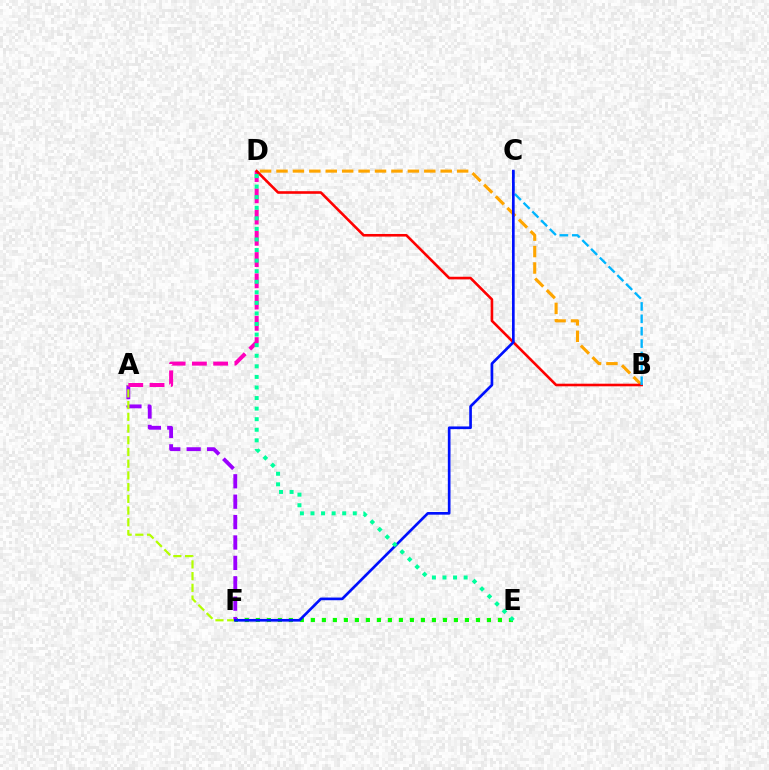{('E', 'F'): [{'color': '#08ff00', 'line_style': 'dotted', 'thickness': 2.99}], ('A', 'F'): [{'color': '#9b00ff', 'line_style': 'dashed', 'thickness': 2.77}, {'color': '#b3ff00', 'line_style': 'dashed', 'thickness': 1.59}], ('A', 'D'): [{'color': '#ff00bd', 'line_style': 'dashed', 'thickness': 2.89}], ('B', 'D'): [{'color': '#ffa500', 'line_style': 'dashed', 'thickness': 2.23}, {'color': '#ff0000', 'line_style': 'solid', 'thickness': 1.87}], ('B', 'C'): [{'color': '#00b5ff', 'line_style': 'dashed', 'thickness': 1.68}], ('C', 'F'): [{'color': '#0010ff', 'line_style': 'solid', 'thickness': 1.92}], ('D', 'E'): [{'color': '#00ff9d', 'line_style': 'dotted', 'thickness': 2.87}]}